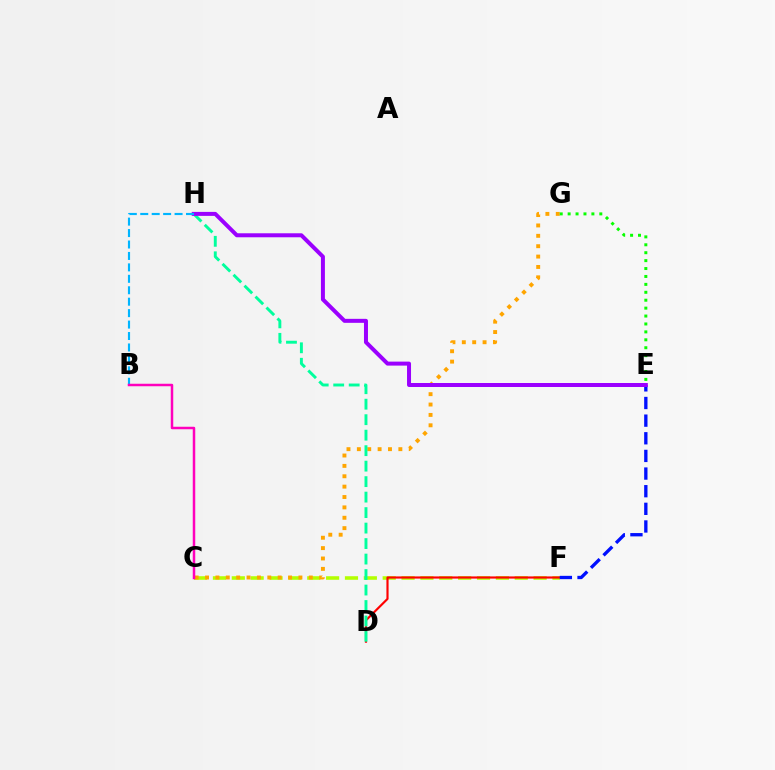{('C', 'F'): [{'color': '#b3ff00', 'line_style': 'dashed', 'thickness': 2.56}], ('D', 'F'): [{'color': '#ff0000', 'line_style': 'solid', 'thickness': 1.56}], ('C', 'G'): [{'color': '#ffa500', 'line_style': 'dotted', 'thickness': 2.82}], ('D', 'H'): [{'color': '#00ff9d', 'line_style': 'dashed', 'thickness': 2.1}], ('E', 'F'): [{'color': '#0010ff', 'line_style': 'dashed', 'thickness': 2.4}], ('E', 'H'): [{'color': '#9b00ff', 'line_style': 'solid', 'thickness': 2.87}], ('E', 'G'): [{'color': '#08ff00', 'line_style': 'dotted', 'thickness': 2.15}], ('B', 'H'): [{'color': '#00b5ff', 'line_style': 'dashed', 'thickness': 1.55}], ('B', 'C'): [{'color': '#ff00bd', 'line_style': 'solid', 'thickness': 1.79}]}